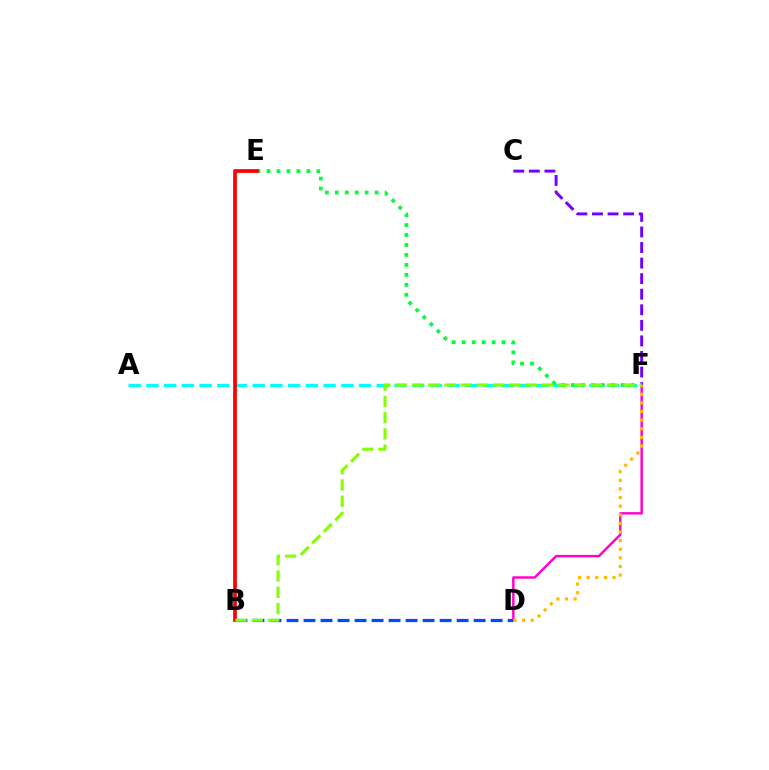{('C', 'F'): [{'color': '#7200ff', 'line_style': 'dashed', 'thickness': 2.11}], ('A', 'F'): [{'color': '#00fff6', 'line_style': 'dashed', 'thickness': 2.41}], ('D', 'F'): [{'color': '#ff00cf', 'line_style': 'solid', 'thickness': 1.77}, {'color': '#ffbd00', 'line_style': 'dotted', 'thickness': 2.34}], ('B', 'D'): [{'color': '#004bff', 'line_style': 'dashed', 'thickness': 2.31}], ('E', 'F'): [{'color': '#00ff39', 'line_style': 'dotted', 'thickness': 2.71}], ('B', 'E'): [{'color': '#ff0000', 'line_style': 'solid', 'thickness': 2.68}], ('B', 'F'): [{'color': '#84ff00', 'line_style': 'dashed', 'thickness': 2.21}]}